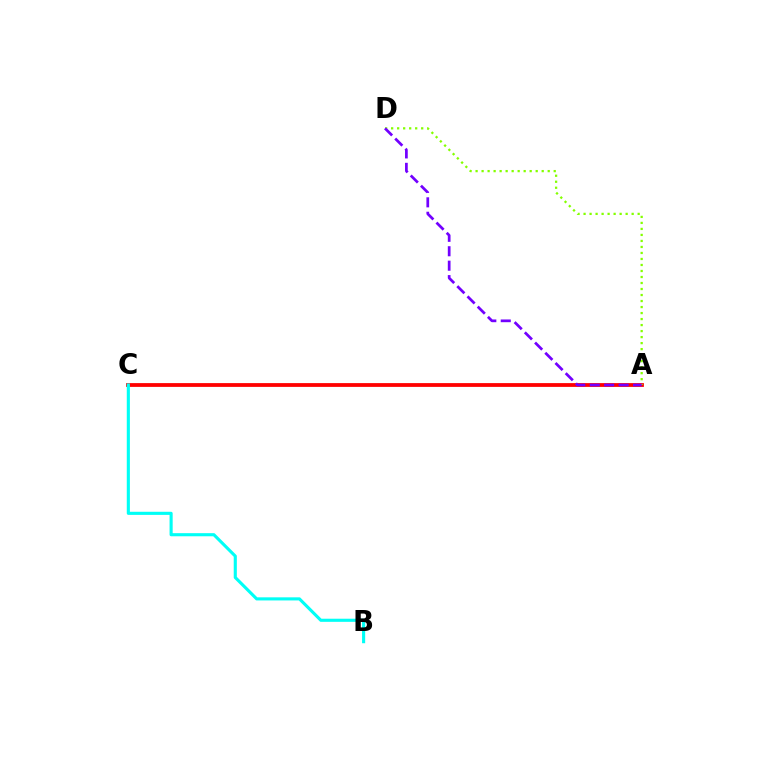{('A', 'C'): [{'color': '#ff0000', 'line_style': 'solid', 'thickness': 2.72}], ('A', 'D'): [{'color': '#84ff00', 'line_style': 'dotted', 'thickness': 1.63}, {'color': '#7200ff', 'line_style': 'dashed', 'thickness': 1.96}], ('B', 'C'): [{'color': '#00fff6', 'line_style': 'solid', 'thickness': 2.24}]}